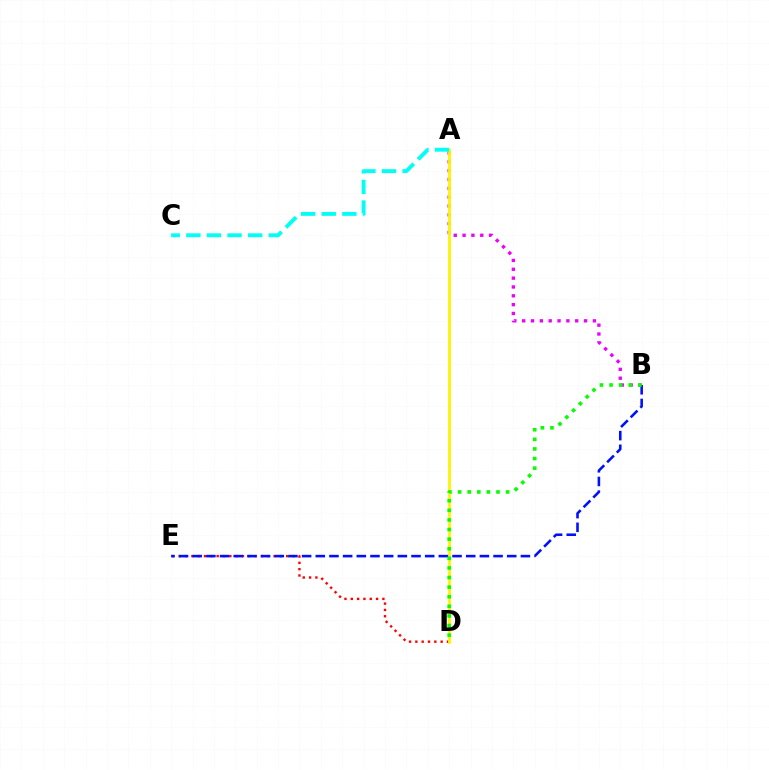{('A', 'B'): [{'color': '#ee00ff', 'line_style': 'dotted', 'thickness': 2.4}], ('D', 'E'): [{'color': '#ff0000', 'line_style': 'dotted', 'thickness': 1.72}], ('A', 'D'): [{'color': '#fcf500', 'line_style': 'solid', 'thickness': 2.02}], ('B', 'E'): [{'color': '#0010ff', 'line_style': 'dashed', 'thickness': 1.86}], ('B', 'D'): [{'color': '#08ff00', 'line_style': 'dotted', 'thickness': 2.61}], ('A', 'C'): [{'color': '#00fff6', 'line_style': 'dashed', 'thickness': 2.8}]}